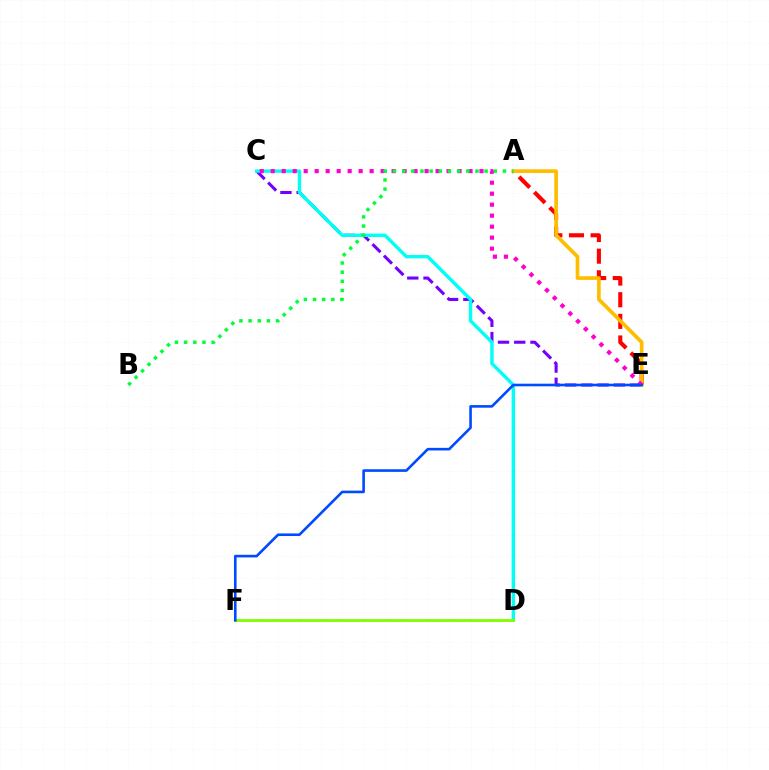{('C', 'E'): [{'color': '#7200ff', 'line_style': 'dashed', 'thickness': 2.2}, {'color': '#ff00cf', 'line_style': 'dotted', 'thickness': 2.99}], ('A', 'E'): [{'color': '#ff0000', 'line_style': 'dashed', 'thickness': 2.94}, {'color': '#ffbd00', 'line_style': 'solid', 'thickness': 2.65}], ('C', 'D'): [{'color': '#00fff6', 'line_style': 'solid', 'thickness': 2.45}], ('D', 'F'): [{'color': '#84ff00', 'line_style': 'solid', 'thickness': 2.08}], ('E', 'F'): [{'color': '#004bff', 'line_style': 'solid', 'thickness': 1.88}], ('A', 'B'): [{'color': '#00ff39', 'line_style': 'dotted', 'thickness': 2.49}]}